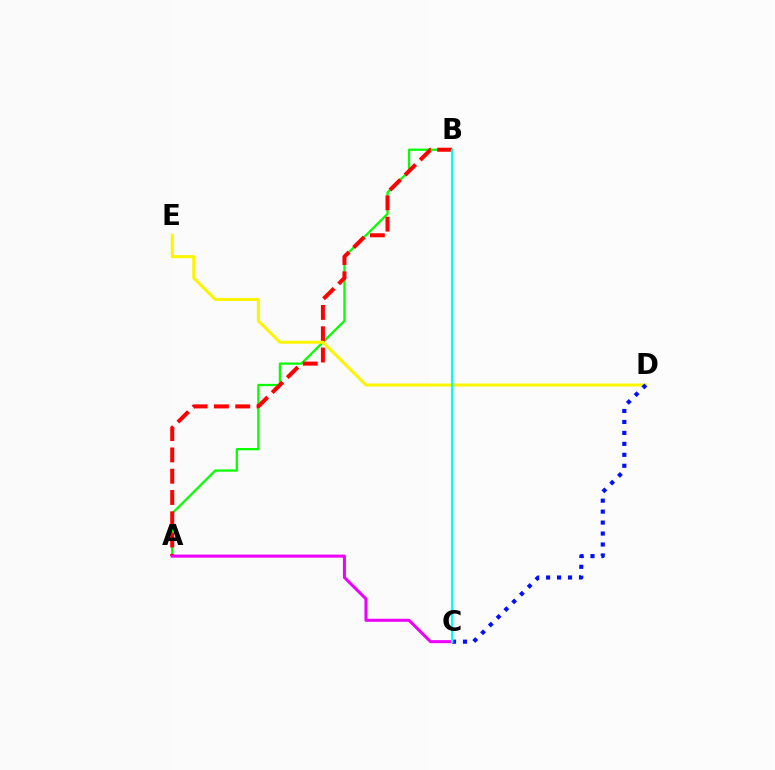{('A', 'B'): [{'color': '#08ff00', 'line_style': 'solid', 'thickness': 1.63}, {'color': '#ff0000', 'line_style': 'dashed', 'thickness': 2.89}], ('D', 'E'): [{'color': '#fcf500', 'line_style': 'solid', 'thickness': 2.17}], ('C', 'D'): [{'color': '#0010ff', 'line_style': 'dotted', 'thickness': 2.98}], ('A', 'C'): [{'color': '#ee00ff', 'line_style': 'solid', 'thickness': 2.18}], ('B', 'C'): [{'color': '#00fff6', 'line_style': 'solid', 'thickness': 1.56}]}